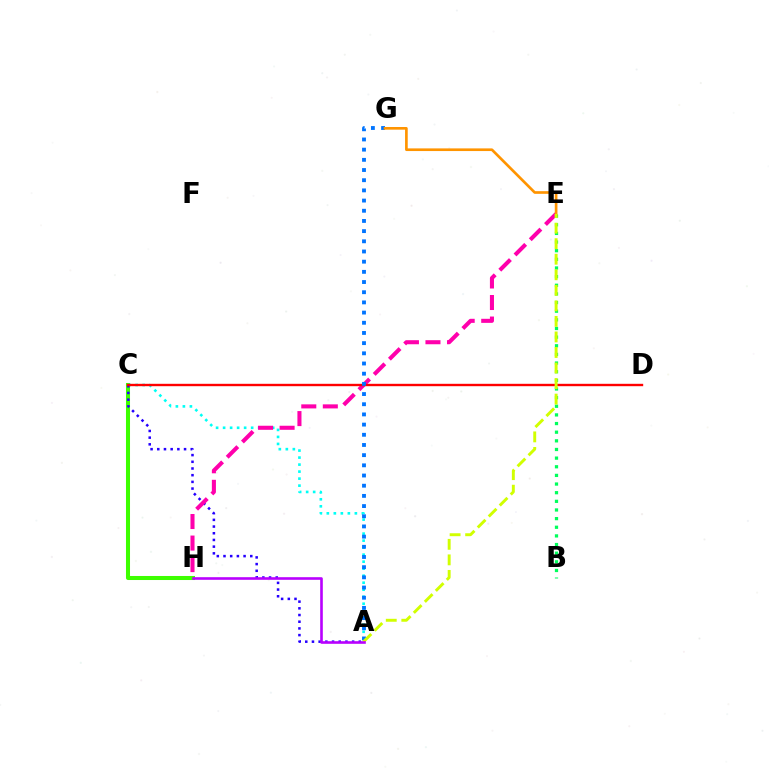{('C', 'H'): [{'color': '#3dff00', 'line_style': 'solid', 'thickness': 2.91}], ('A', 'C'): [{'color': '#00fff6', 'line_style': 'dotted', 'thickness': 1.9}, {'color': '#2500ff', 'line_style': 'dotted', 'thickness': 1.82}], ('B', 'E'): [{'color': '#00ff5c', 'line_style': 'dotted', 'thickness': 2.35}], ('E', 'H'): [{'color': '#ff00ac', 'line_style': 'dashed', 'thickness': 2.93}], ('C', 'D'): [{'color': '#ff0000', 'line_style': 'solid', 'thickness': 1.71}], ('A', 'G'): [{'color': '#0074ff', 'line_style': 'dotted', 'thickness': 2.77}], ('E', 'G'): [{'color': '#ff9400', 'line_style': 'solid', 'thickness': 1.92}], ('A', 'E'): [{'color': '#d1ff00', 'line_style': 'dashed', 'thickness': 2.11}], ('A', 'H'): [{'color': '#b900ff', 'line_style': 'solid', 'thickness': 1.89}]}